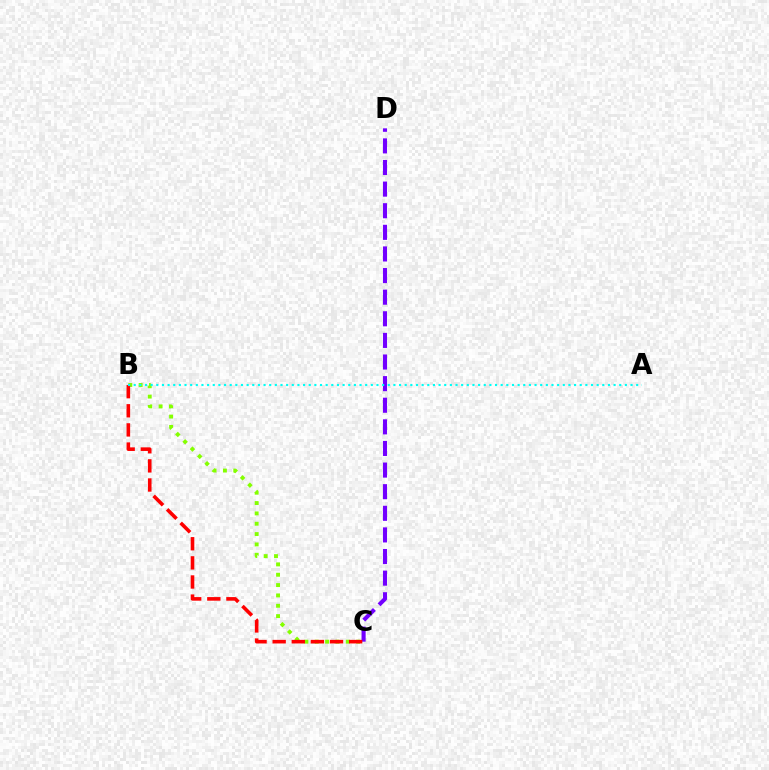{('B', 'C'): [{'color': '#84ff00', 'line_style': 'dotted', 'thickness': 2.81}, {'color': '#ff0000', 'line_style': 'dashed', 'thickness': 2.6}], ('C', 'D'): [{'color': '#7200ff', 'line_style': 'dashed', 'thickness': 2.94}], ('A', 'B'): [{'color': '#00fff6', 'line_style': 'dotted', 'thickness': 1.53}]}